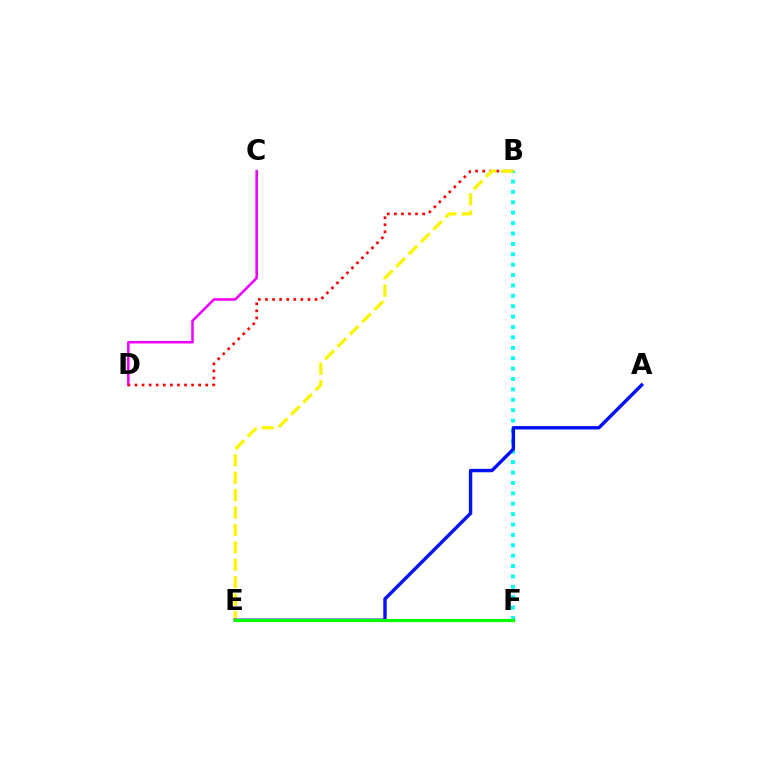{('C', 'D'): [{'color': '#ee00ff', 'line_style': 'solid', 'thickness': 1.83}], ('B', 'D'): [{'color': '#ff0000', 'line_style': 'dotted', 'thickness': 1.92}], ('B', 'F'): [{'color': '#00fff6', 'line_style': 'dotted', 'thickness': 2.82}], ('B', 'E'): [{'color': '#fcf500', 'line_style': 'dashed', 'thickness': 2.37}], ('A', 'E'): [{'color': '#0010ff', 'line_style': 'solid', 'thickness': 2.45}], ('E', 'F'): [{'color': '#08ff00', 'line_style': 'solid', 'thickness': 2.3}]}